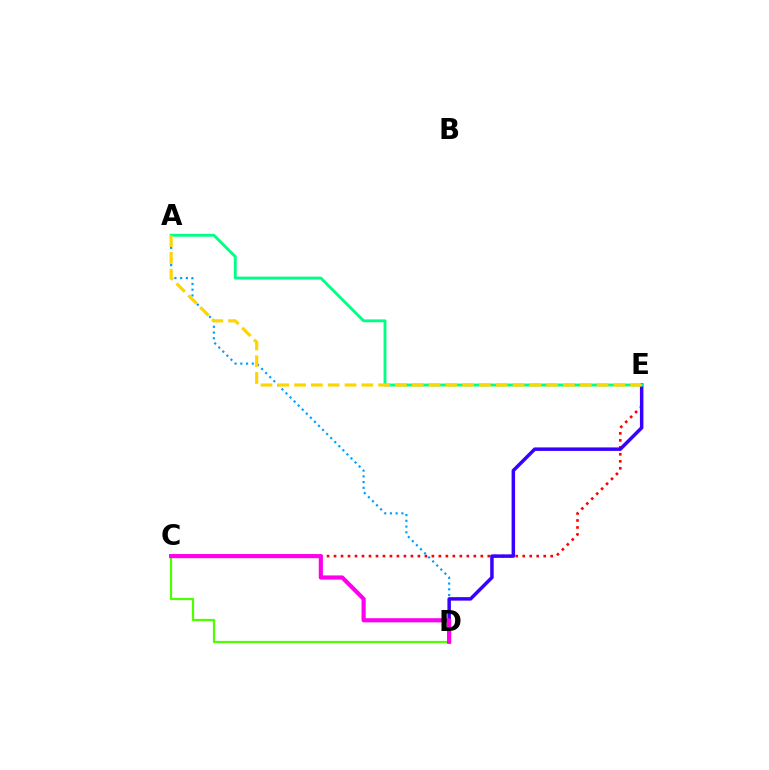{('A', 'D'): [{'color': '#009eff', 'line_style': 'dotted', 'thickness': 1.56}], ('C', 'D'): [{'color': '#4fff00', 'line_style': 'solid', 'thickness': 1.59}, {'color': '#ff00ed', 'line_style': 'solid', 'thickness': 2.99}], ('C', 'E'): [{'color': '#ff0000', 'line_style': 'dotted', 'thickness': 1.9}], ('D', 'E'): [{'color': '#3700ff', 'line_style': 'solid', 'thickness': 2.51}], ('A', 'E'): [{'color': '#00ff86', 'line_style': 'solid', 'thickness': 2.07}, {'color': '#ffd500', 'line_style': 'dashed', 'thickness': 2.28}]}